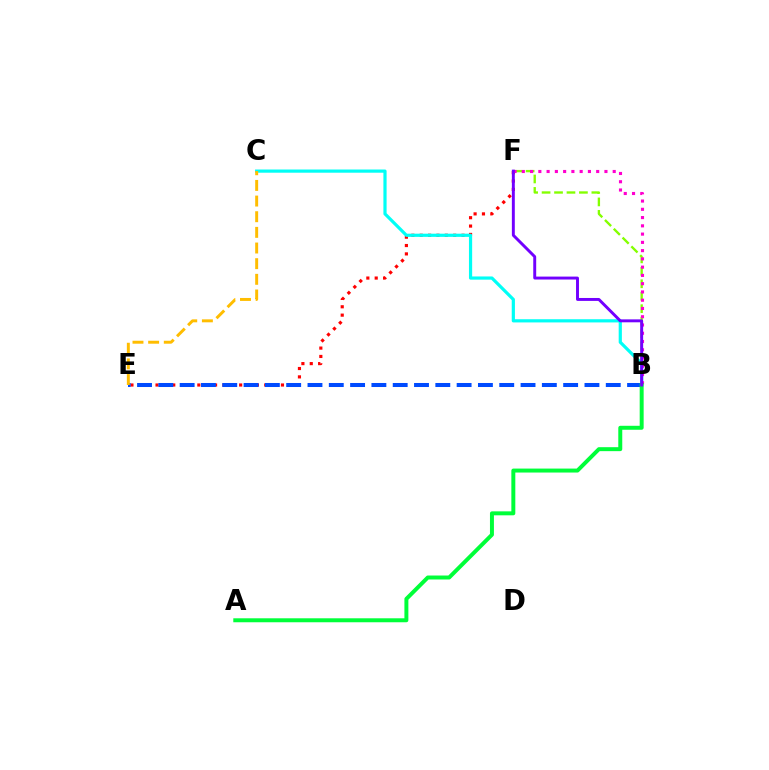{('B', 'F'): [{'color': '#84ff00', 'line_style': 'dashed', 'thickness': 1.69}, {'color': '#ff00cf', 'line_style': 'dotted', 'thickness': 2.24}, {'color': '#7200ff', 'line_style': 'solid', 'thickness': 2.11}], ('E', 'F'): [{'color': '#ff0000', 'line_style': 'dotted', 'thickness': 2.27}], ('B', 'C'): [{'color': '#00fff6', 'line_style': 'solid', 'thickness': 2.3}], ('B', 'E'): [{'color': '#004bff', 'line_style': 'dashed', 'thickness': 2.89}], ('A', 'B'): [{'color': '#00ff39', 'line_style': 'solid', 'thickness': 2.86}], ('C', 'E'): [{'color': '#ffbd00', 'line_style': 'dashed', 'thickness': 2.13}]}